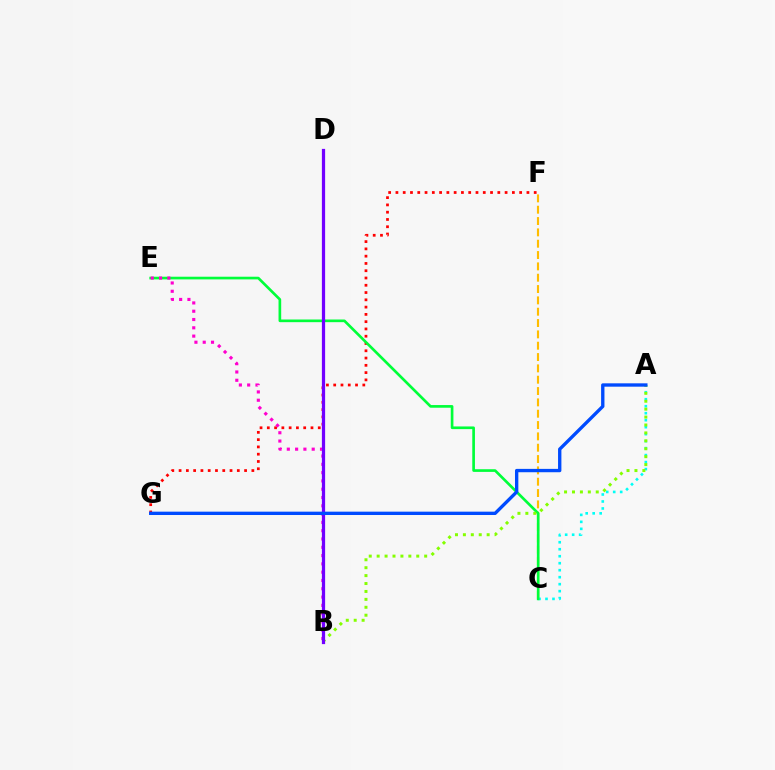{('C', 'F'): [{'color': '#ffbd00', 'line_style': 'dashed', 'thickness': 1.54}], ('F', 'G'): [{'color': '#ff0000', 'line_style': 'dotted', 'thickness': 1.98}], ('A', 'C'): [{'color': '#00fff6', 'line_style': 'dotted', 'thickness': 1.9}], ('C', 'E'): [{'color': '#00ff39', 'line_style': 'solid', 'thickness': 1.92}], ('A', 'B'): [{'color': '#84ff00', 'line_style': 'dotted', 'thickness': 2.15}], ('B', 'E'): [{'color': '#ff00cf', 'line_style': 'dotted', 'thickness': 2.25}], ('B', 'D'): [{'color': '#7200ff', 'line_style': 'solid', 'thickness': 2.33}], ('A', 'G'): [{'color': '#004bff', 'line_style': 'solid', 'thickness': 2.41}]}